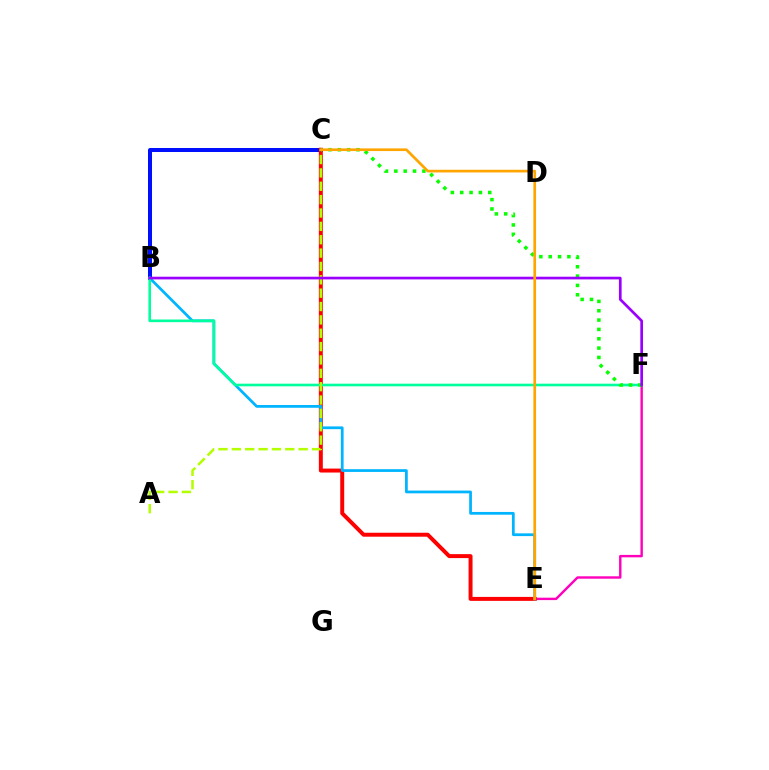{('B', 'C'): [{'color': '#0010ff', 'line_style': 'solid', 'thickness': 2.89}], ('E', 'F'): [{'color': '#ff00bd', 'line_style': 'solid', 'thickness': 1.74}], ('C', 'E'): [{'color': '#ff0000', 'line_style': 'solid', 'thickness': 2.85}, {'color': '#ffa500', 'line_style': 'solid', 'thickness': 1.93}], ('B', 'E'): [{'color': '#00b5ff', 'line_style': 'solid', 'thickness': 1.98}], ('B', 'F'): [{'color': '#00ff9d', 'line_style': 'solid', 'thickness': 1.89}, {'color': '#9b00ff', 'line_style': 'solid', 'thickness': 1.94}], ('C', 'F'): [{'color': '#08ff00', 'line_style': 'dotted', 'thickness': 2.54}], ('A', 'C'): [{'color': '#b3ff00', 'line_style': 'dashed', 'thickness': 1.81}]}